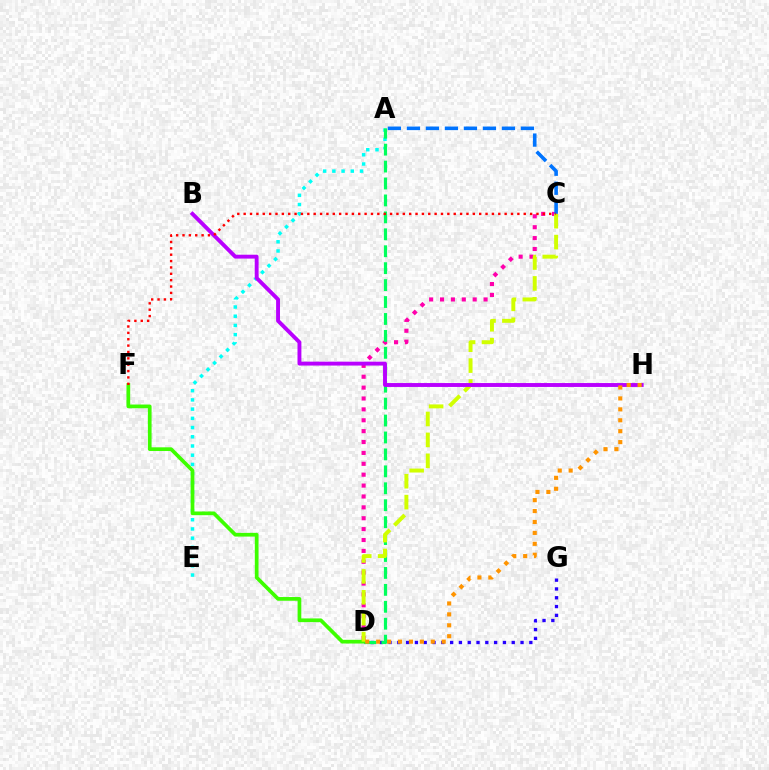{('D', 'G'): [{'color': '#2500ff', 'line_style': 'dotted', 'thickness': 2.39}], ('C', 'D'): [{'color': '#ff00ac', 'line_style': 'dotted', 'thickness': 2.96}, {'color': '#d1ff00', 'line_style': 'dashed', 'thickness': 2.84}], ('A', 'E'): [{'color': '#00fff6', 'line_style': 'dotted', 'thickness': 2.5}], ('A', 'C'): [{'color': '#0074ff', 'line_style': 'dashed', 'thickness': 2.58}], ('A', 'D'): [{'color': '#00ff5c', 'line_style': 'dashed', 'thickness': 2.3}], ('D', 'F'): [{'color': '#3dff00', 'line_style': 'solid', 'thickness': 2.67}], ('B', 'H'): [{'color': '#b900ff', 'line_style': 'solid', 'thickness': 2.8}], ('C', 'F'): [{'color': '#ff0000', 'line_style': 'dotted', 'thickness': 1.73}], ('D', 'H'): [{'color': '#ff9400', 'line_style': 'dotted', 'thickness': 2.97}]}